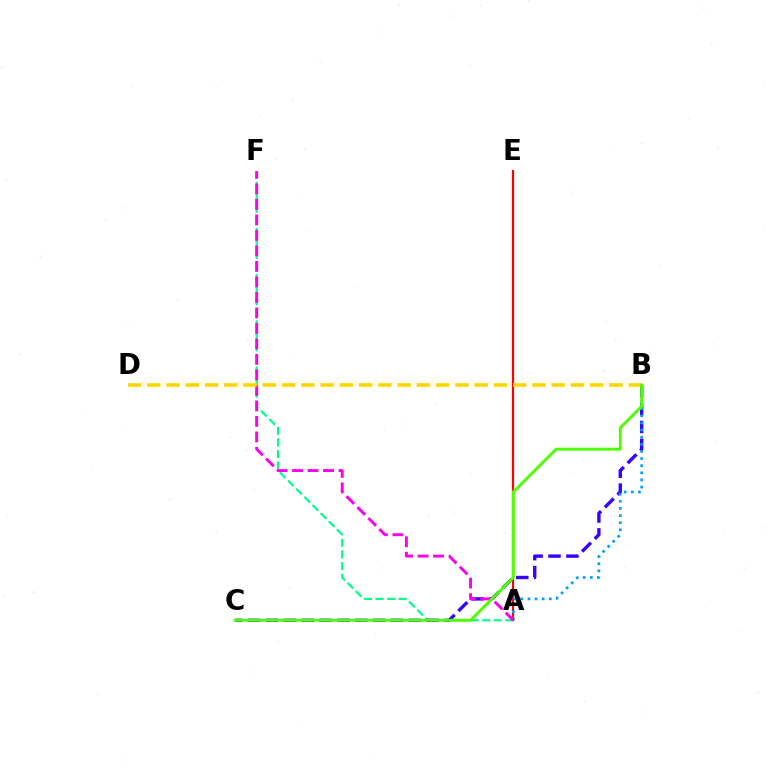{('A', 'F'): [{'color': '#00ff86', 'line_style': 'dashed', 'thickness': 1.57}, {'color': '#ff00ed', 'line_style': 'dashed', 'thickness': 2.11}], ('A', 'E'): [{'color': '#ff0000', 'line_style': 'solid', 'thickness': 1.59}], ('B', 'C'): [{'color': '#3700ff', 'line_style': 'dashed', 'thickness': 2.43}, {'color': '#4fff00', 'line_style': 'solid', 'thickness': 2.1}], ('A', 'B'): [{'color': '#009eff', 'line_style': 'dotted', 'thickness': 1.94}], ('B', 'D'): [{'color': '#ffd500', 'line_style': 'dashed', 'thickness': 2.62}]}